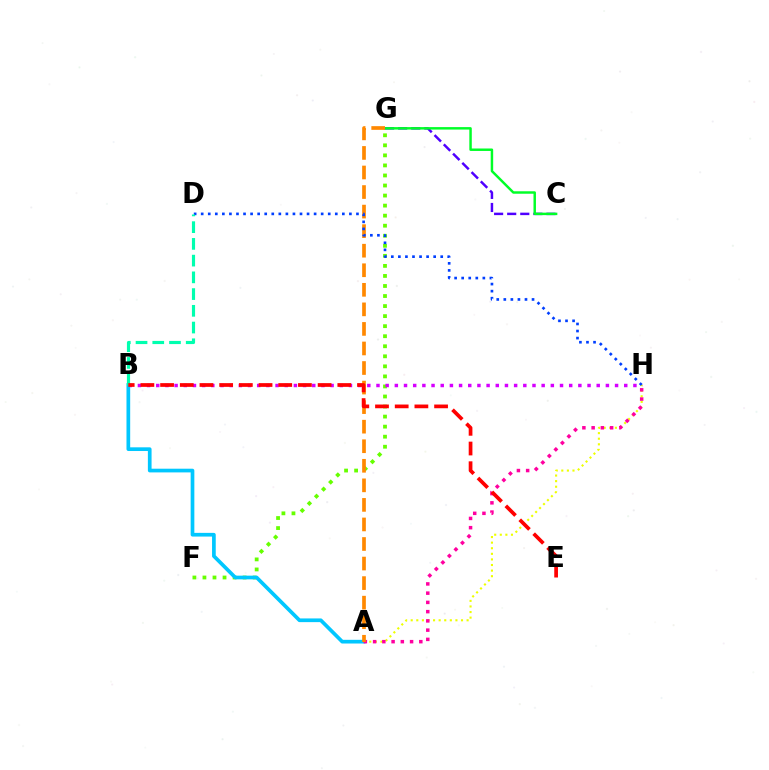{('F', 'G'): [{'color': '#66ff00', 'line_style': 'dotted', 'thickness': 2.73}], ('B', 'H'): [{'color': '#d600ff', 'line_style': 'dotted', 'thickness': 2.49}], ('A', 'H'): [{'color': '#eeff00', 'line_style': 'dotted', 'thickness': 1.52}, {'color': '#ff00a0', 'line_style': 'dotted', 'thickness': 2.51}], ('C', 'G'): [{'color': '#4f00ff', 'line_style': 'dashed', 'thickness': 1.78}, {'color': '#00ff27', 'line_style': 'solid', 'thickness': 1.77}], ('A', 'B'): [{'color': '#00c7ff', 'line_style': 'solid', 'thickness': 2.66}], ('A', 'G'): [{'color': '#ff8800', 'line_style': 'dashed', 'thickness': 2.66}], ('D', 'H'): [{'color': '#003fff', 'line_style': 'dotted', 'thickness': 1.92}], ('B', 'D'): [{'color': '#00ffaf', 'line_style': 'dashed', 'thickness': 2.27}], ('B', 'E'): [{'color': '#ff0000', 'line_style': 'dashed', 'thickness': 2.68}]}